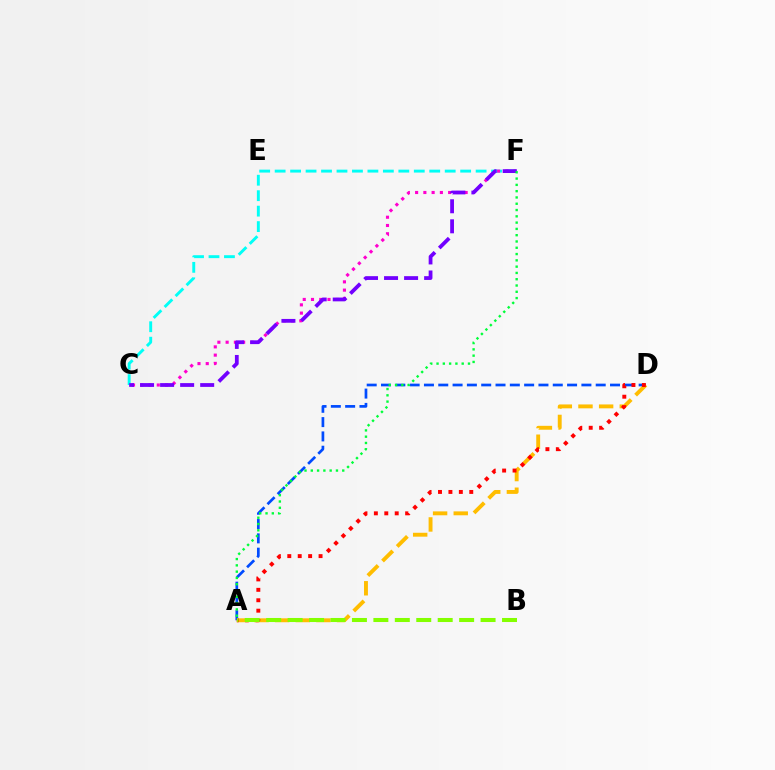{('A', 'D'): [{'color': '#004bff', 'line_style': 'dashed', 'thickness': 1.94}, {'color': '#ffbd00', 'line_style': 'dashed', 'thickness': 2.81}, {'color': '#ff0000', 'line_style': 'dotted', 'thickness': 2.83}], ('C', 'F'): [{'color': '#00fff6', 'line_style': 'dashed', 'thickness': 2.1}, {'color': '#ff00cf', 'line_style': 'dotted', 'thickness': 2.24}, {'color': '#7200ff', 'line_style': 'dashed', 'thickness': 2.72}], ('A', 'F'): [{'color': '#00ff39', 'line_style': 'dotted', 'thickness': 1.71}], ('A', 'B'): [{'color': '#84ff00', 'line_style': 'dashed', 'thickness': 2.91}]}